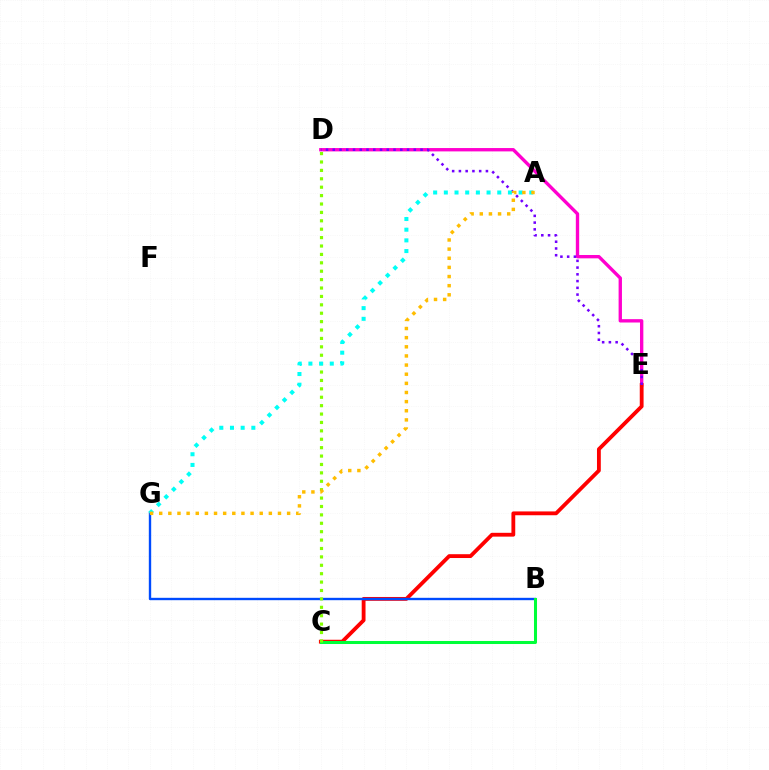{('D', 'E'): [{'color': '#ff00cf', 'line_style': 'solid', 'thickness': 2.41}, {'color': '#7200ff', 'line_style': 'dotted', 'thickness': 1.83}], ('C', 'E'): [{'color': '#ff0000', 'line_style': 'solid', 'thickness': 2.75}], ('B', 'G'): [{'color': '#004bff', 'line_style': 'solid', 'thickness': 1.71}], ('B', 'C'): [{'color': '#00ff39', 'line_style': 'solid', 'thickness': 2.18}], ('C', 'D'): [{'color': '#84ff00', 'line_style': 'dotted', 'thickness': 2.28}], ('A', 'G'): [{'color': '#00fff6', 'line_style': 'dotted', 'thickness': 2.9}, {'color': '#ffbd00', 'line_style': 'dotted', 'thickness': 2.48}]}